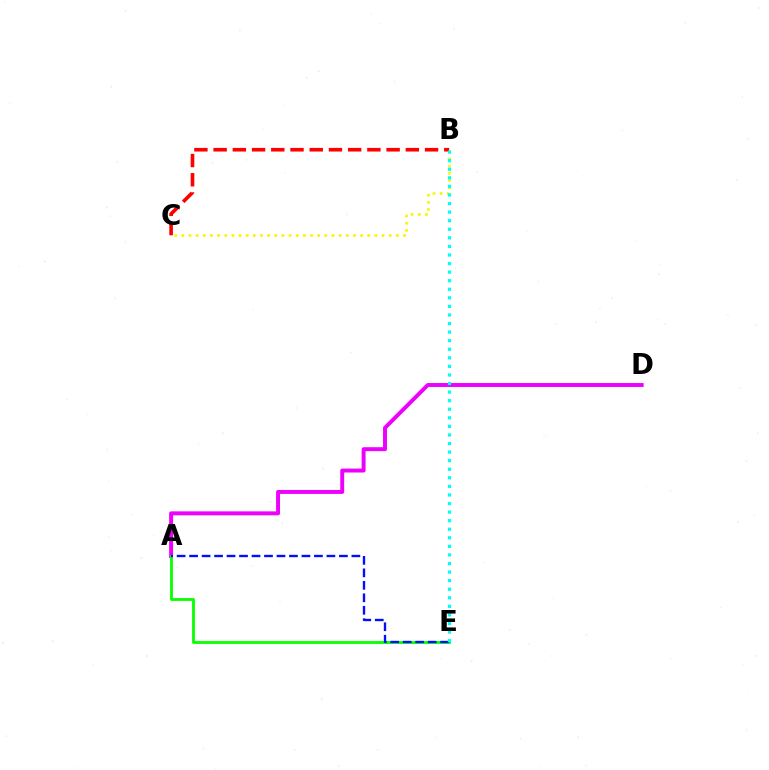{('B', 'C'): [{'color': '#fcf500', 'line_style': 'dotted', 'thickness': 1.94}, {'color': '#ff0000', 'line_style': 'dashed', 'thickness': 2.61}], ('A', 'D'): [{'color': '#ee00ff', 'line_style': 'solid', 'thickness': 2.84}], ('A', 'E'): [{'color': '#08ff00', 'line_style': 'solid', 'thickness': 2.04}, {'color': '#0010ff', 'line_style': 'dashed', 'thickness': 1.7}], ('B', 'E'): [{'color': '#00fff6', 'line_style': 'dotted', 'thickness': 2.33}]}